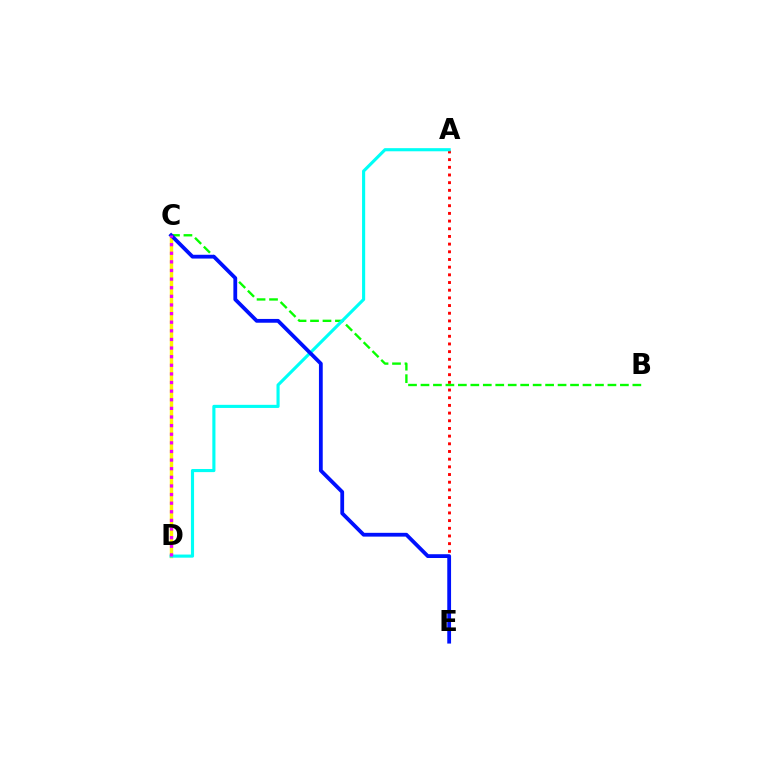{('C', 'D'): [{'color': '#fcf500', 'line_style': 'solid', 'thickness': 2.47}, {'color': '#ee00ff', 'line_style': 'dotted', 'thickness': 2.34}], ('A', 'E'): [{'color': '#ff0000', 'line_style': 'dotted', 'thickness': 2.09}], ('B', 'C'): [{'color': '#08ff00', 'line_style': 'dashed', 'thickness': 1.69}], ('A', 'D'): [{'color': '#00fff6', 'line_style': 'solid', 'thickness': 2.25}], ('C', 'E'): [{'color': '#0010ff', 'line_style': 'solid', 'thickness': 2.73}]}